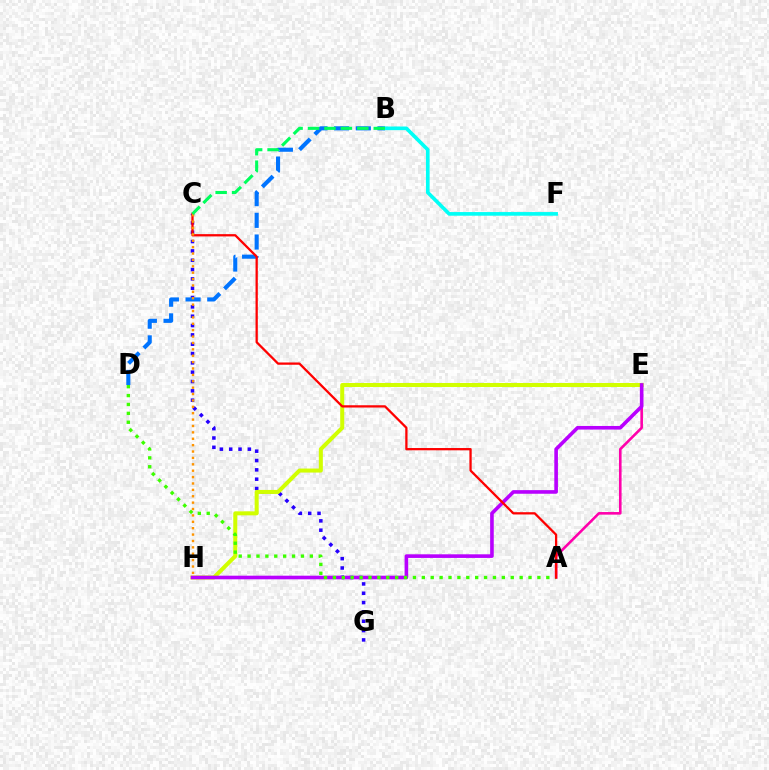{('C', 'G'): [{'color': '#2500ff', 'line_style': 'dotted', 'thickness': 2.54}], ('E', 'H'): [{'color': '#d1ff00', 'line_style': 'solid', 'thickness': 2.89}, {'color': '#b900ff', 'line_style': 'solid', 'thickness': 2.61}], ('A', 'E'): [{'color': '#ff00ac', 'line_style': 'solid', 'thickness': 1.88}], ('B', 'D'): [{'color': '#0074ff', 'line_style': 'dashed', 'thickness': 2.95}], ('A', 'D'): [{'color': '#3dff00', 'line_style': 'dotted', 'thickness': 2.42}], ('A', 'C'): [{'color': '#ff0000', 'line_style': 'solid', 'thickness': 1.64}], ('C', 'H'): [{'color': '#ff9400', 'line_style': 'dotted', 'thickness': 1.74}], ('B', 'F'): [{'color': '#00fff6', 'line_style': 'solid', 'thickness': 2.63}], ('B', 'C'): [{'color': '#00ff5c', 'line_style': 'dashed', 'thickness': 2.23}]}